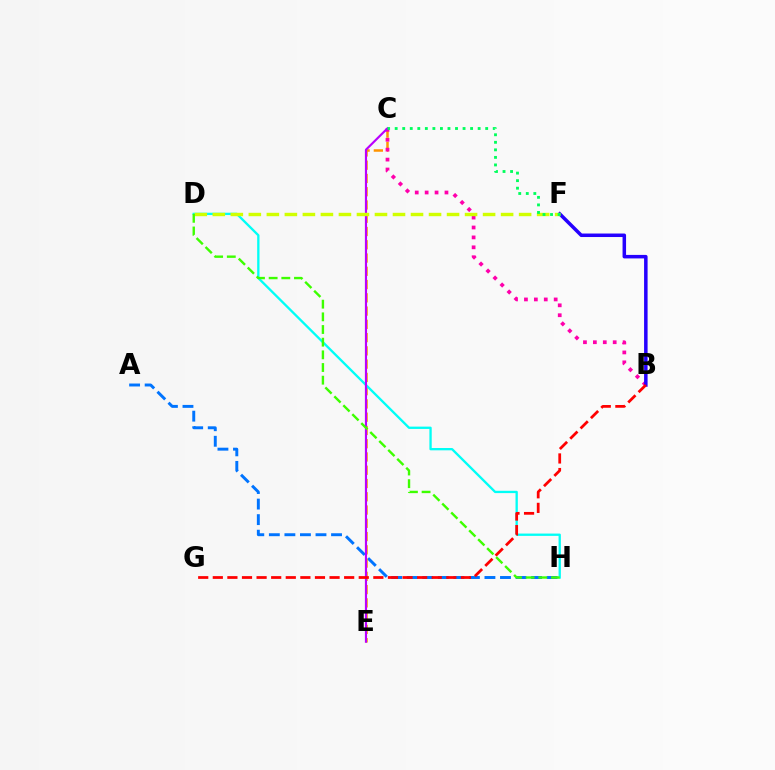{('A', 'H'): [{'color': '#0074ff', 'line_style': 'dashed', 'thickness': 2.11}], ('C', 'E'): [{'color': '#ff9400', 'line_style': 'dashed', 'thickness': 1.8}, {'color': '#b900ff', 'line_style': 'solid', 'thickness': 1.55}], ('B', 'C'): [{'color': '#ff00ac', 'line_style': 'dotted', 'thickness': 2.69}], ('D', 'H'): [{'color': '#00fff6', 'line_style': 'solid', 'thickness': 1.67}, {'color': '#3dff00', 'line_style': 'dashed', 'thickness': 1.72}], ('B', 'F'): [{'color': '#2500ff', 'line_style': 'solid', 'thickness': 2.53}], ('D', 'F'): [{'color': '#d1ff00', 'line_style': 'dashed', 'thickness': 2.45}], ('B', 'G'): [{'color': '#ff0000', 'line_style': 'dashed', 'thickness': 1.98}], ('C', 'F'): [{'color': '#00ff5c', 'line_style': 'dotted', 'thickness': 2.05}]}